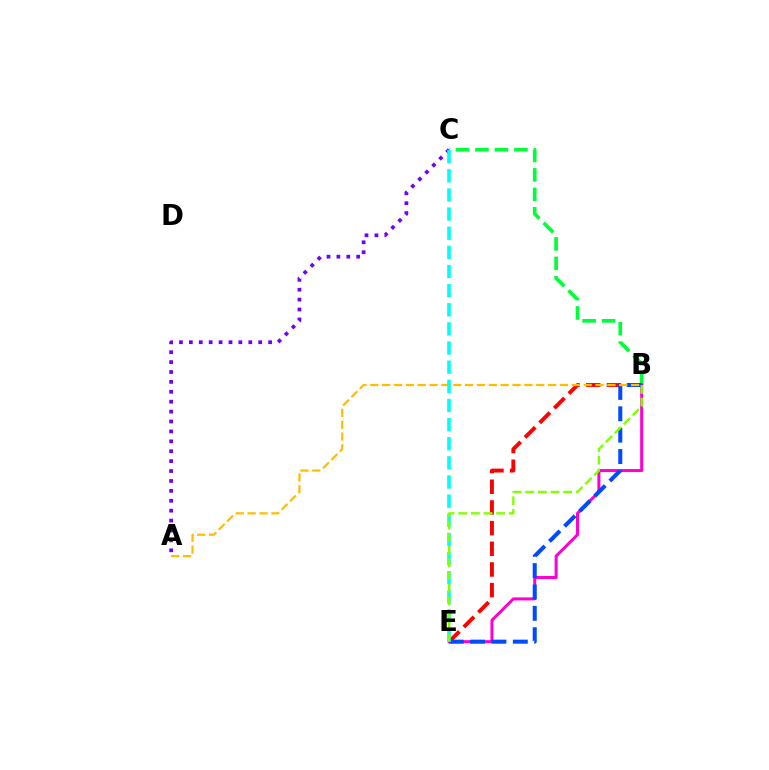{('B', 'C'): [{'color': '#00ff39', 'line_style': 'dashed', 'thickness': 2.65}], ('B', 'E'): [{'color': '#ff00cf', 'line_style': 'solid', 'thickness': 2.17}, {'color': '#ff0000', 'line_style': 'dashed', 'thickness': 2.81}, {'color': '#004bff', 'line_style': 'dashed', 'thickness': 2.9}, {'color': '#84ff00', 'line_style': 'dashed', 'thickness': 1.72}], ('A', 'C'): [{'color': '#7200ff', 'line_style': 'dotted', 'thickness': 2.69}], ('A', 'B'): [{'color': '#ffbd00', 'line_style': 'dashed', 'thickness': 1.61}], ('C', 'E'): [{'color': '#00fff6', 'line_style': 'dashed', 'thickness': 2.6}]}